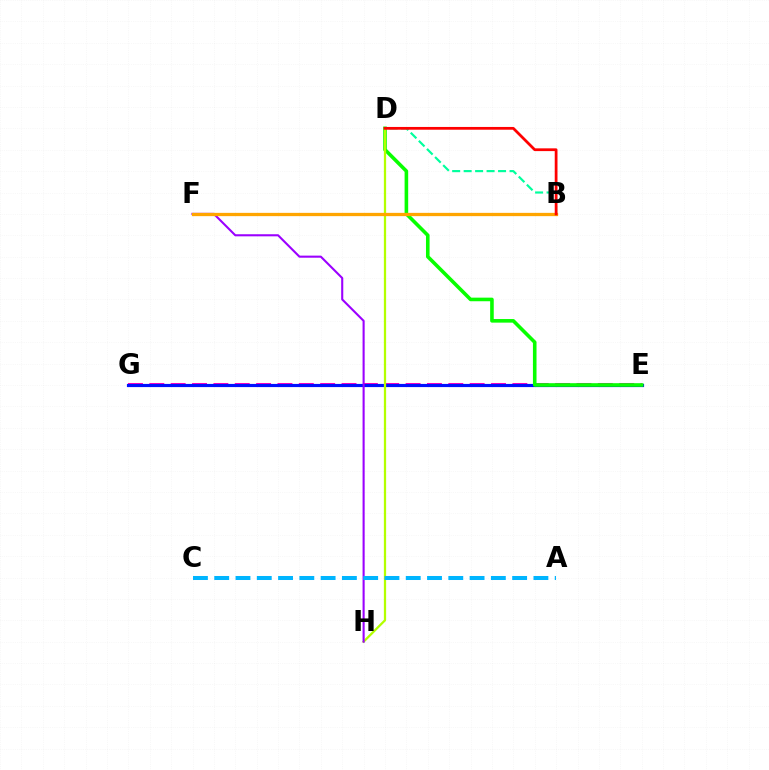{('E', 'G'): [{'color': '#ff00bd', 'line_style': 'dashed', 'thickness': 2.9}, {'color': '#0010ff', 'line_style': 'solid', 'thickness': 2.28}], ('D', 'E'): [{'color': '#08ff00', 'line_style': 'solid', 'thickness': 2.59}], ('D', 'H'): [{'color': '#b3ff00', 'line_style': 'solid', 'thickness': 1.63}], ('F', 'H'): [{'color': '#9b00ff', 'line_style': 'solid', 'thickness': 1.5}], ('B', 'D'): [{'color': '#00ff9d', 'line_style': 'dashed', 'thickness': 1.56}, {'color': '#ff0000', 'line_style': 'solid', 'thickness': 1.99}], ('A', 'C'): [{'color': '#00b5ff', 'line_style': 'dashed', 'thickness': 2.89}], ('B', 'F'): [{'color': '#ffa500', 'line_style': 'solid', 'thickness': 2.36}]}